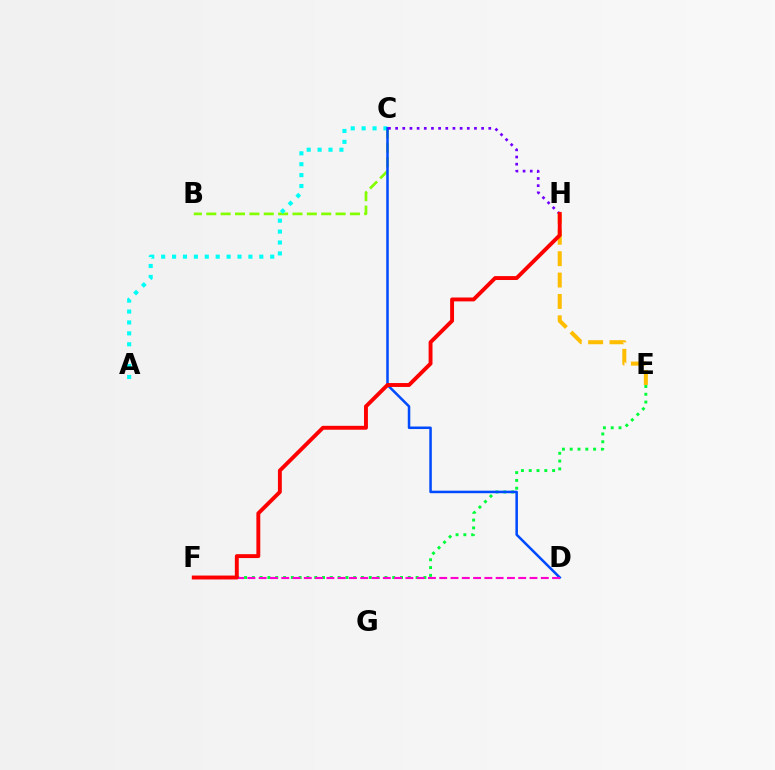{('B', 'C'): [{'color': '#84ff00', 'line_style': 'dashed', 'thickness': 1.95}], ('E', 'F'): [{'color': '#00ff39', 'line_style': 'dotted', 'thickness': 2.12}], ('A', 'C'): [{'color': '#00fff6', 'line_style': 'dotted', 'thickness': 2.96}], ('C', 'D'): [{'color': '#004bff', 'line_style': 'solid', 'thickness': 1.82}], ('D', 'F'): [{'color': '#ff00cf', 'line_style': 'dashed', 'thickness': 1.53}], ('C', 'H'): [{'color': '#7200ff', 'line_style': 'dotted', 'thickness': 1.95}], ('E', 'H'): [{'color': '#ffbd00', 'line_style': 'dashed', 'thickness': 2.9}], ('F', 'H'): [{'color': '#ff0000', 'line_style': 'solid', 'thickness': 2.81}]}